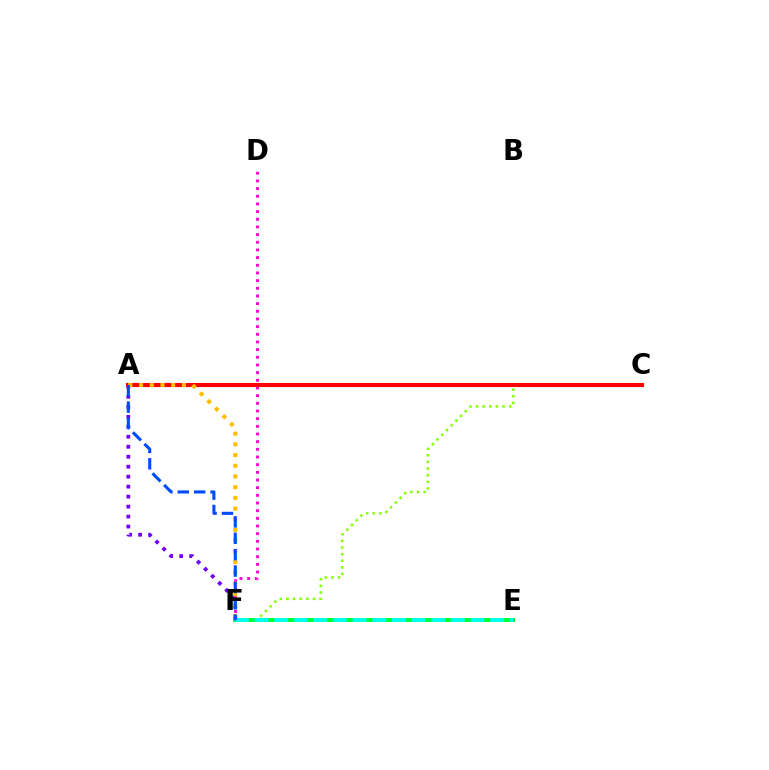{('C', 'F'): [{'color': '#84ff00', 'line_style': 'dotted', 'thickness': 1.8}], ('A', 'F'): [{'color': '#7200ff', 'line_style': 'dotted', 'thickness': 2.71}, {'color': '#ffbd00', 'line_style': 'dotted', 'thickness': 2.91}, {'color': '#004bff', 'line_style': 'dashed', 'thickness': 2.23}], ('D', 'F'): [{'color': '#ff00cf', 'line_style': 'dotted', 'thickness': 2.08}], ('A', 'C'): [{'color': '#ff0000', 'line_style': 'solid', 'thickness': 2.96}], ('E', 'F'): [{'color': '#00ff39', 'line_style': 'solid', 'thickness': 2.88}, {'color': '#00fff6', 'line_style': 'dashed', 'thickness': 2.67}]}